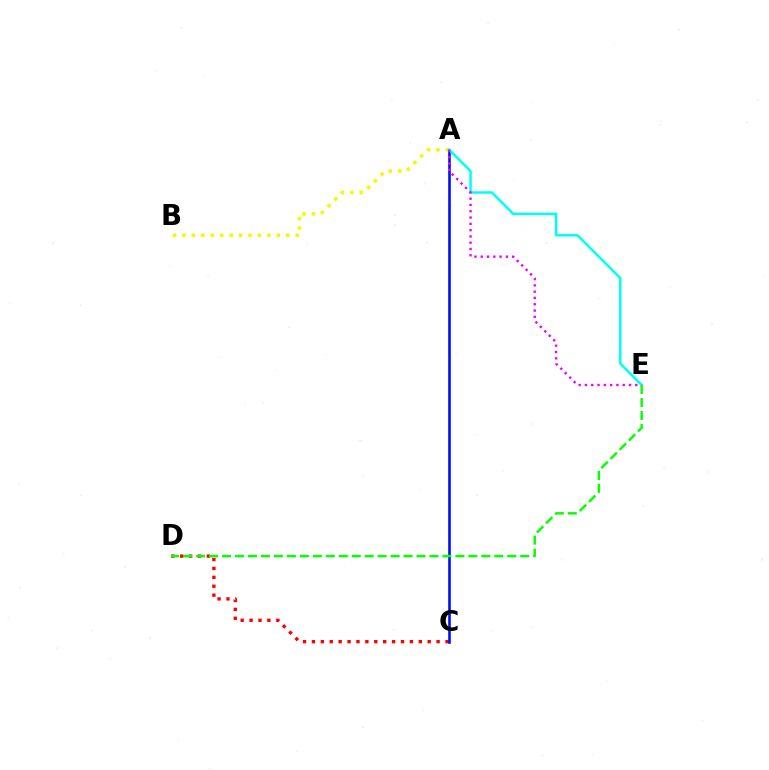{('C', 'D'): [{'color': '#ff0000', 'line_style': 'dotted', 'thickness': 2.42}], ('A', 'C'): [{'color': '#0010ff', 'line_style': 'solid', 'thickness': 1.89}], ('A', 'B'): [{'color': '#fcf500', 'line_style': 'dotted', 'thickness': 2.56}], ('A', 'E'): [{'color': '#00fff6', 'line_style': 'solid', 'thickness': 1.8}, {'color': '#ee00ff', 'line_style': 'dotted', 'thickness': 1.71}], ('D', 'E'): [{'color': '#08ff00', 'line_style': 'dashed', 'thickness': 1.76}]}